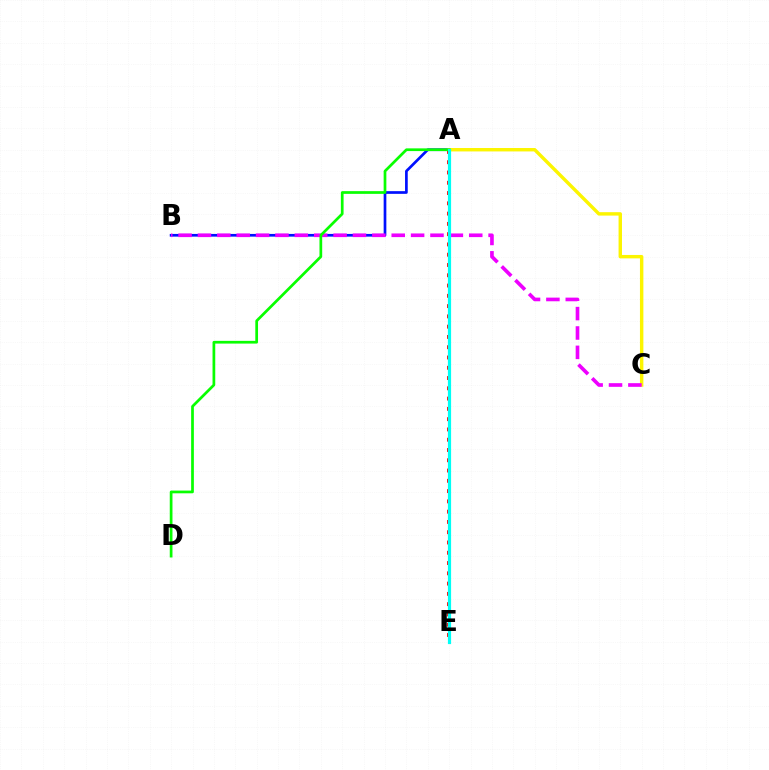{('A', 'B'): [{'color': '#0010ff', 'line_style': 'solid', 'thickness': 1.94}], ('A', 'C'): [{'color': '#fcf500', 'line_style': 'solid', 'thickness': 2.46}], ('B', 'C'): [{'color': '#ee00ff', 'line_style': 'dashed', 'thickness': 2.63}], ('A', 'E'): [{'color': '#ff0000', 'line_style': 'dotted', 'thickness': 2.79}, {'color': '#00fff6', 'line_style': 'solid', 'thickness': 2.3}], ('A', 'D'): [{'color': '#08ff00', 'line_style': 'solid', 'thickness': 1.96}]}